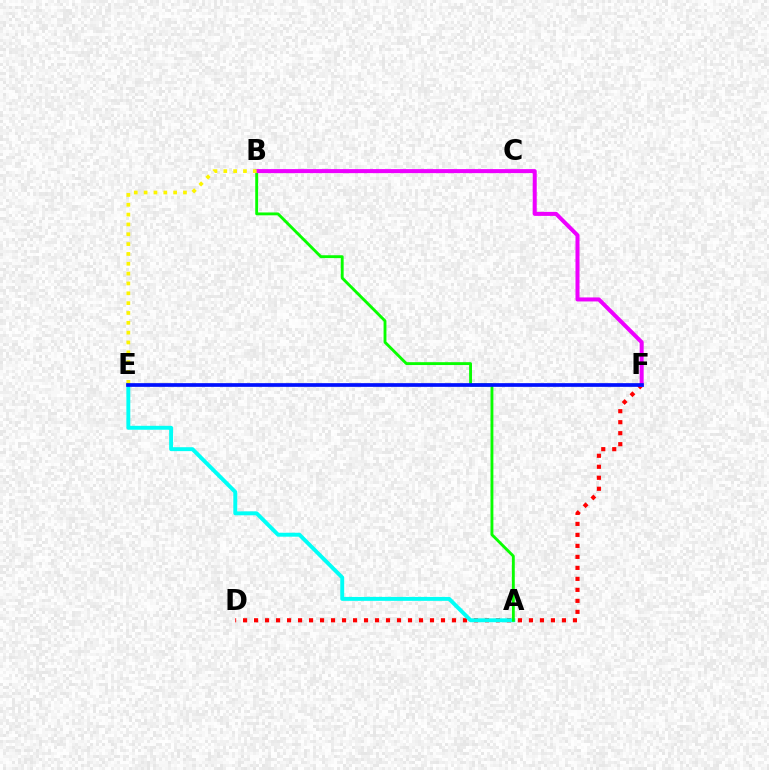{('D', 'F'): [{'color': '#ff0000', 'line_style': 'dotted', 'thickness': 2.99}], ('A', 'E'): [{'color': '#00fff6', 'line_style': 'solid', 'thickness': 2.82}], ('A', 'B'): [{'color': '#08ff00', 'line_style': 'solid', 'thickness': 2.06}], ('B', 'F'): [{'color': '#ee00ff', 'line_style': 'solid', 'thickness': 2.89}], ('B', 'E'): [{'color': '#fcf500', 'line_style': 'dotted', 'thickness': 2.67}], ('E', 'F'): [{'color': '#0010ff', 'line_style': 'solid', 'thickness': 2.65}]}